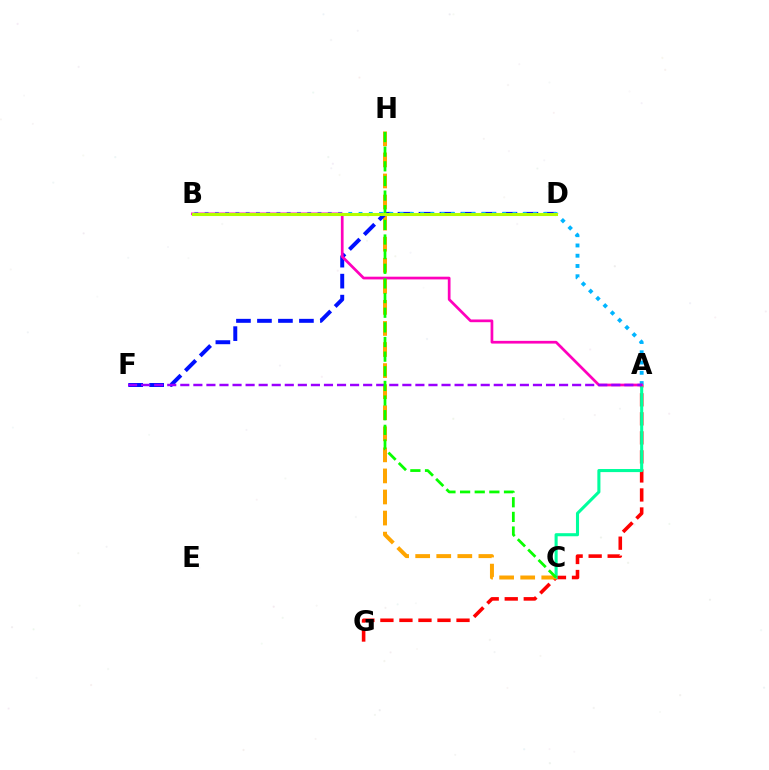{('A', 'G'): [{'color': '#ff0000', 'line_style': 'dashed', 'thickness': 2.58}], ('A', 'C'): [{'color': '#00ff9d', 'line_style': 'solid', 'thickness': 2.22}], ('C', 'H'): [{'color': '#ffa500', 'line_style': 'dashed', 'thickness': 2.86}, {'color': '#08ff00', 'line_style': 'dashed', 'thickness': 1.99}], ('D', 'F'): [{'color': '#0010ff', 'line_style': 'dashed', 'thickness': 2.85}], ('A', 'B'): [{'color': '#00b5ff', 'line_style': 'dotted', 'thickness': 2.79}, {'color': '#ff00bd', 'line_style': 'solid', 'thickness': 1.96}], ('A', 'F'): [{'color': '#9b00ff', 'line_style': 'dashed', 'thickness': 1.77}], ('B', 'D'): [{'color': '#b3ff00', 'line_style': 'solid', 'thickness': 2.21}]}